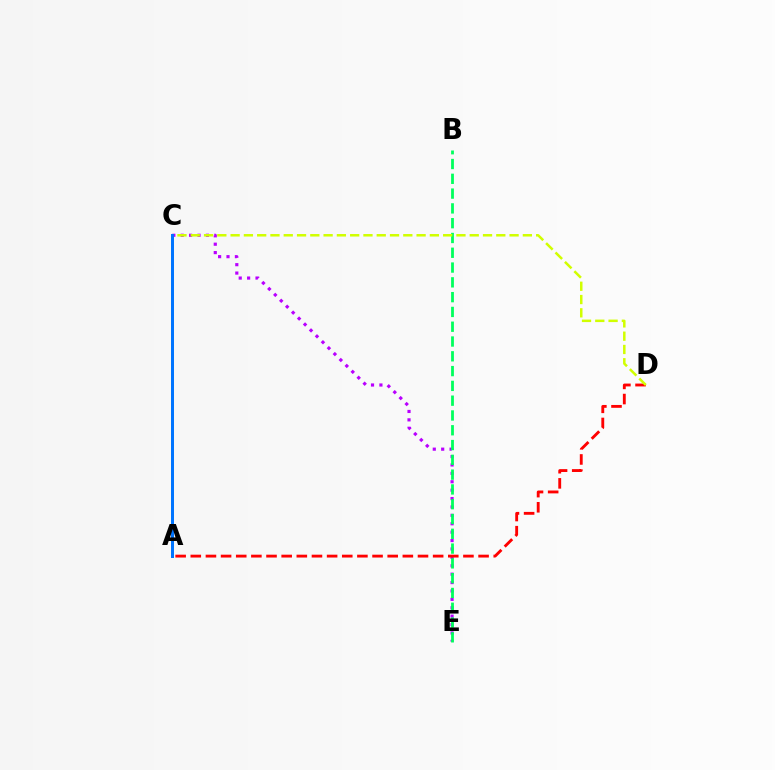{('C', 'E'): [{'color': '#b900ff', 'line_style': 'dotted', 'thickness': 2.28}], ('B', 'E'): [{'color': '#00ff5c', 'line_style': 'dashed', 'thickness': 2.01}], ('A', 'D'): [{'color': '#ff0000', 'line_style': 'dashed', 'thickness': 2.06}], ('C', 'D'): [{'color': '#d1ff00', 'line_style': 'dashed', 'thickness': 1.8}], ('A', 'C'): [{'color': '#0074ff', 'line_style': 'solid', 'thickness': 2.15}]}